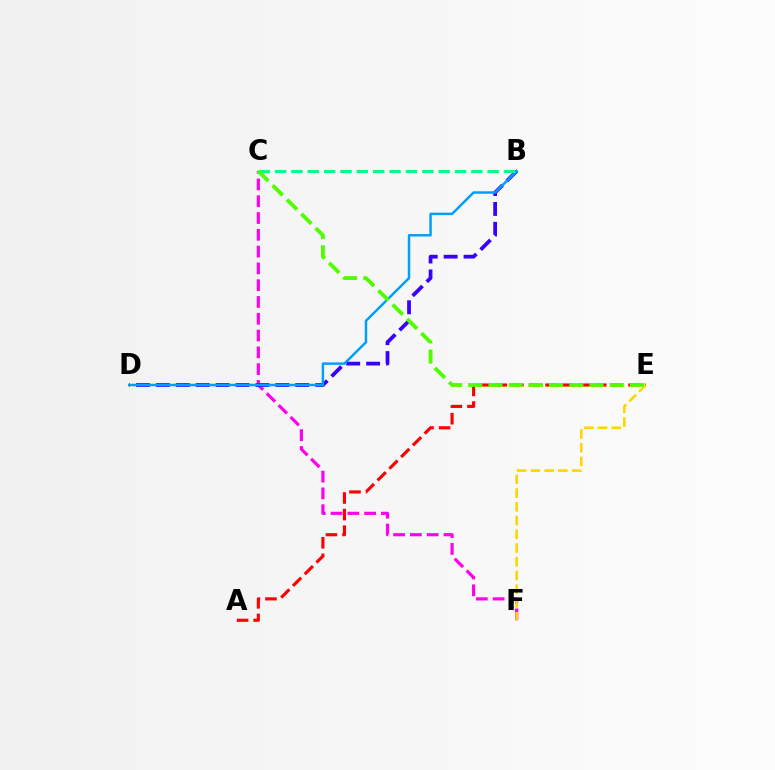{('A', 'E'): [{'color': '#ff0000', 'line_style': 'dashed', 'thickness': 2.25}], ('C', 'F'): [{'color': '#ff00ed', 'line_style': 'dashed', 'thickness': 2.28}], ('B', 'D'): [{'color': '#3700ff', 'line_style': 'dashed', 'thickness': 2.71}, {'color': '#009eff', 'line_style': 'solid', 'thickness': 1.77}], ('E', 'F'): [{'color': '#ffd500', 'line_style': 'dashed', 'thickness': 1.87}], ('B', 'C'): [{'color': '#00ff86', 'line_style': 'dashed', 'thickness': 2.22}], ('C', 'E'): [{'color': '#4fff00', 'line_style': 'dashed', 'thickness': 2.74}]}